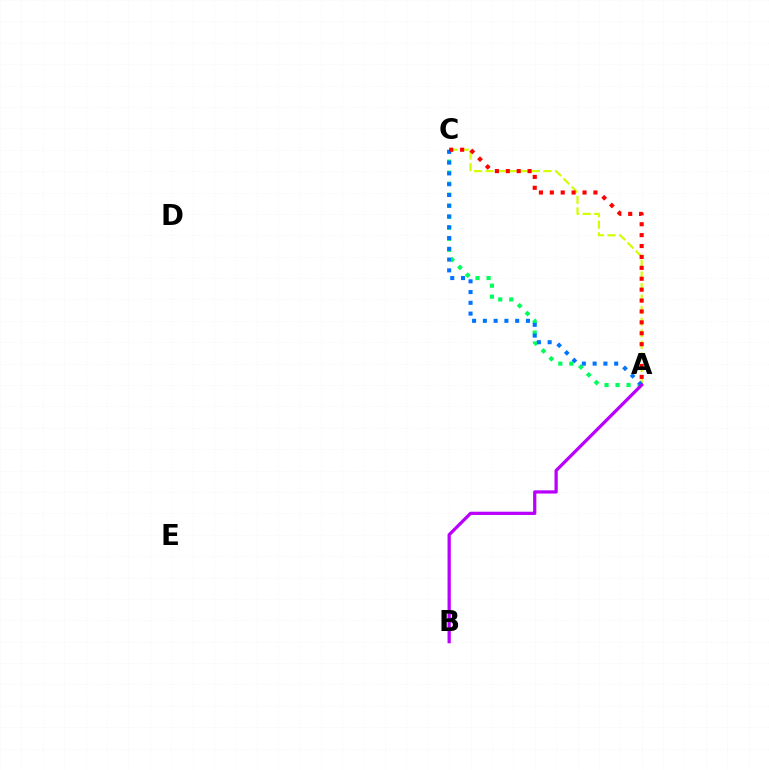{('A', 'C'): [{'color': '#d1ff00', 'line_style': 'dashed', 'thickness': 1.57}, {'color': '#00ff5c', 'line_style': 'dotted', 'thickness': 2.99}, {'color': '#0074ff', 'line_style': 'dotted', 'thickness': 2.93}, {'color': '#ff0000', 'line_style': 'dotted', 'thickness': 2.96}], ('A', 'B'): [{'color': '#b900ff', 'line_style': 'solid', 'thickness': 2.34}]}